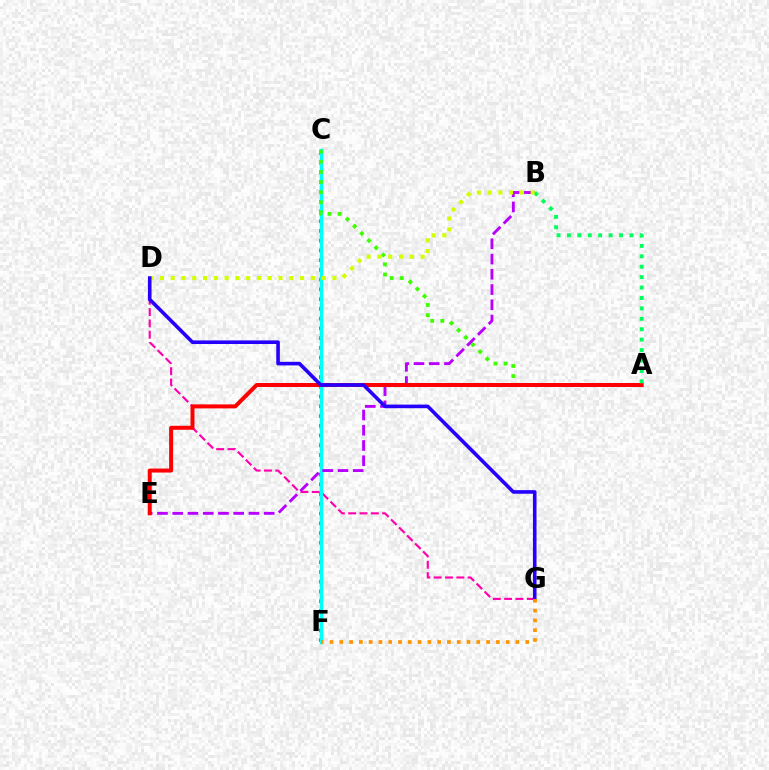{('C', 'F'): [{'color': '#0074ff', 'line_style': 'dotted', 'thickness': 2.65}, {'color': '#00fff6', 'line_style': 'solid', 'thickness': 2.49}], ('D', 'G'): [{'color': '#ff00ac', 'line_style': 'dashed', 'thickness': 1.54}, {'color': '#2500ff', 'line_style': 'solid', 'thickness': 2.59}], ('A', 'C'): [{'color': '#3dff00', 'line_style': 'dotted', 'thickness': 2.75}], ('B', 'E'): [{'color': '#b900ff', 'line_style': 'dashed', 'thickness': 2.07}], ('A', 'E'): [{'color': '#ff0000', 'line_style': 'solid', 'thickness': 2.87}], ('A', 'B'): [{'color': '#00ff5c', 'line_style': 'dotted', 'thickness': 2.83}], ('B', 'D'): [{'color': '#d1ff00', 'line_style': 'dotted', 'thickness': 2.93}], ('F', 'G'): [{'color': '#ff9400', 'line_style': 'dotted', 'thickness': 2.66}]}